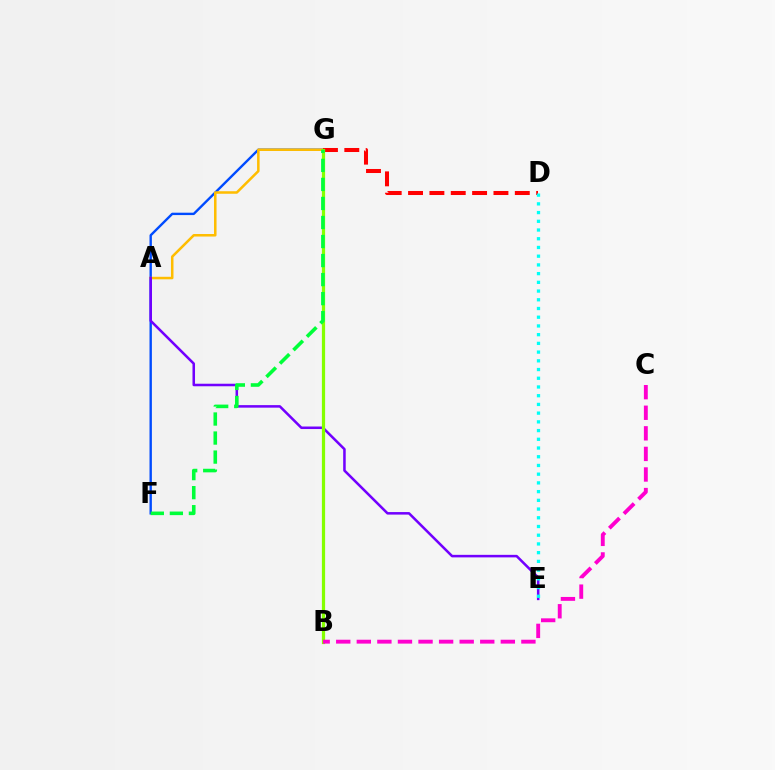{('F', 'G'): [{'color': '#004bff', 'line_style': 'solid', 'thickness': 1.71}, {'color': '#00ff39', 'line_style': 'dashed', 'thickness': 2.59}], ('A', 'G'): [{'color': '#ffbd00', 'line_style': 'solid', 'thickness': 1.82}], ('D', 'G'): [{'color': '#ff0000', 'line_style': 'dashed', 'thickness': 2.9}], ('A', 'E'): [{'color': '#7200ff', 'line_style': 'solid', 'thickness': 1.82}], ('B', 'G'): [{'color': '#84ff00', 'line_style': 'solid', 'thickness': 2.33}], ('B', 'C'): [{'color': '#ff00cf', 'line_style': 'dashed', 'thickness': 2.8}], ('D', 'E'): [{'color': '#00fff6', 'line_style': 'dotted', 'thickness': 2.37}]}